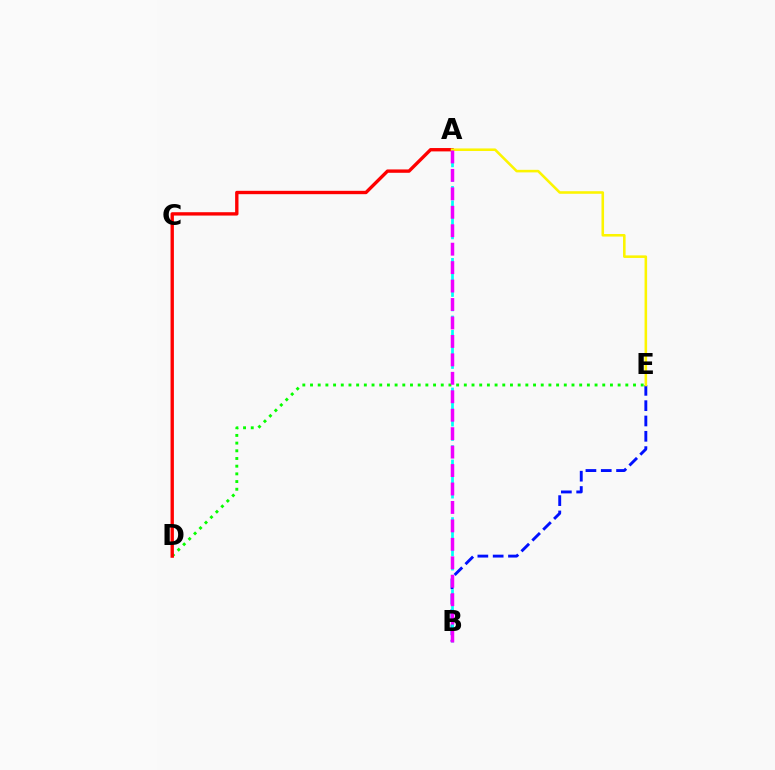{('D', 'E'): [{'color': '#08ff00', 'line_style': 'dotted', 'thickness': 2.09}], ('A', 'D'): [{'color': '#ff0000', 'line_style': 'solid', 'thickness': 2.42}], ('B', 'E'): [{'color': '#0010ff', 'line_style': 'dashed', 'thickness': 2.08}], ('A', 'B'): [{'color': '#00fff6', 'line_style': 'dashed', 'thickness': 1.96}, {'color': '#ee00ff', 'line_style': 'dashed', 'thickness': 2.51}], ('A', 'E'): [{'color': '#fcf500', 'line_style': 'solid', 'thickness': 1.85}]}